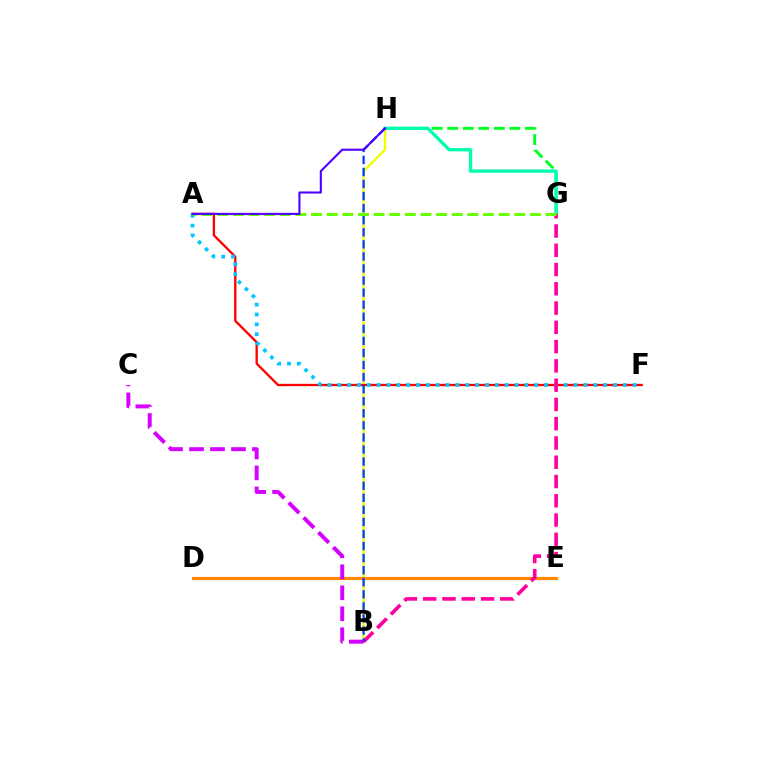{('B', 'H'): [{'color': '#eeff00', 'line_style': 'solid', 'thickness': 1.67}, {'color': '#003fff', 'line_style': 'dashed', 'thickness': 1.64}], ('G', 'H'): [{'color': '#00ff27', 'line_style': 'dashed', 'thickness': 2.11}, {'color': '#00ffaf', 'line_style': 'solid', 'thickness': 2.37}], ('A', 'F'): [{'color': '#ff0000', 'line_style': 'solid', 'thickness': 1.67}, {'color': '#00c7ff', 'line_style': 'dotted', 'thickness': 2.68}], ('D', 'E'): [{'color': '#ff8800', 'line_style': 'solid', 'thickness': 2.28}], ('B', 'C'): [{'color': '#d600ff', 'line_style': 'dashed', 'thickness': 2.85}], ('B', 'G'): [{'color': '#ff00a0', 'line_style': 'dashed', 'thickness': 2.62}], ('A', 'G'): [{'color': '#66ff00', 'line_style': 'dashed', 'thickness': 2.12}], ('A', 'H'): [{'color': '#4f00ff', 'line_style': 'solid', 'thickness': 1.51}]}